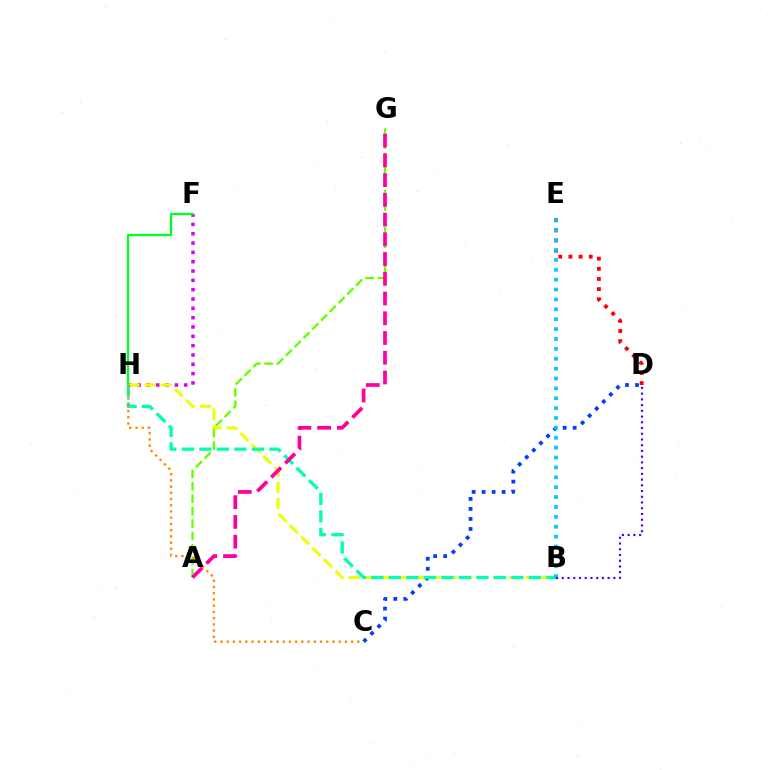{('C', 'D'): [{'color': '#003fff', 'line_style': 'dotted', 'thickness': 2.72}], ('A', 'G'): [{'color': '#66ff00', 'line_style': 'dashed', 'thickness': 1.69}, {'color': '#ff00a0', 'line_style': 'dashed', 'thickness': 2.68}], ('F', 'H'): [{'color': '#d600ff', 'line_style': 'dotted', 'thickness': 2.53}, {'color': '#00ff27', 'line_style': 'solid', 'thickness': 1.63}], ('B', 'H'): [{'color': '#eeff00', 'line_style': 'dashed', 'thickness': 2.18}, {'color': '#00ffaf', 'line_style': 'dashed', 'thickness': 2.38}], ('D', 'E'): [{'color': '#ff0000', 'line_style': 'dotted', 'thickness': 2.76}], ('B', 'E'): [{'color': '#00c7ff', 'line_style': 'dotted', 'thickness': 2.68}], ('C', 'H'): [{'color': '#ff8800', 'line_style': 'dotted', 'thickness': 1.69}], ('B', 'D'): [{'color': '#4f00ff', 'line_style': 'dotted', 'thickness': 1.56}]}